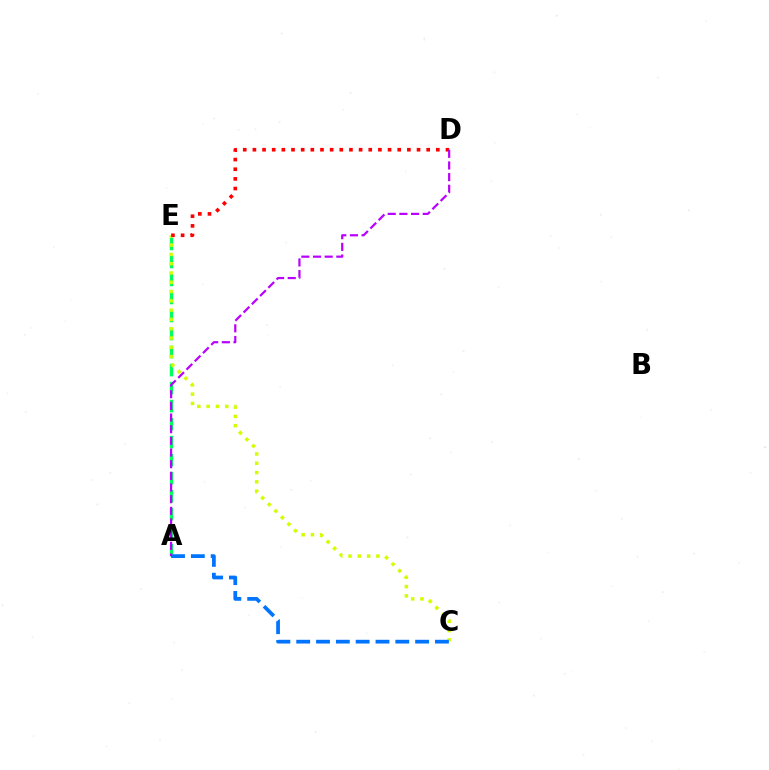{('A', 'E'): [{'color': '#00ff5c', 'line_style': 'dashed', 'thickness': 2.45}], ('C', 'E'): [{'color': '#d1ff00', 'line_style': 'dotted', 'thickness': 2.52}], ('A', 'C'): [{'color': '#0074ff', 'line_style': 'dashed', 'thickness': 2.69}], ('D', 'E'): [{'color': '#ff0000', 'line_style': 'dotted', 'thickness': 2.62}], ('A', 'D'): [{'color': '#b900ff', 'line_style': 'dashed', 'thickness': 1.58}]}